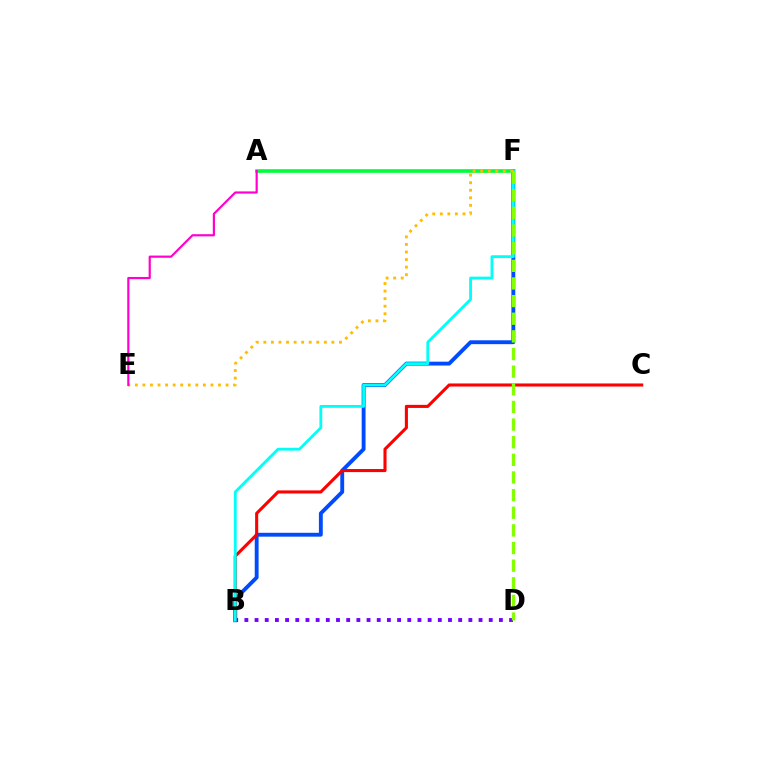{('B', 'F'): [{'color': '#004bff', 'line_style': 'solid', 'thickness': 2.78}, {'color': '#00fff6', 'line_style': 'solid', 'thickness': 2.03}], ('A', 'F'): [{'color': '#00ff39', 'line_style': 'solid', 'thickness': 2.61}], ('B', 'C'): [{'color': '#ff0000', 'line_style': 'solid', 'thickness': 2.22}], ('B', 'D'): [{'color': '#7200ff', 'line_style': 'dotted', 'thickness': 2.77}], ('E', 'F'): [{'color': '#ffbd00', 'line_style': 'dotted', 'thickness': 2.05}], ('D', 'F'): [{'color': '#84ff00', 'line_style': 'dashed', 'thickness': 2.4}], ('A', 'E'): [{'color': '#ff00cf', 'line_style': 'solid', 'thickness': 1.57}]}